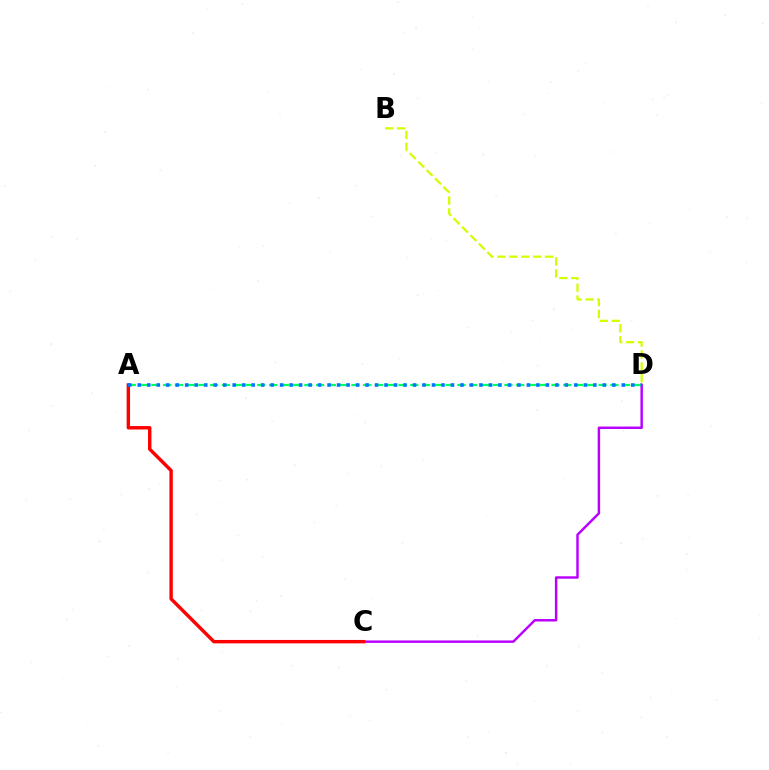{('C', 'D'): [{'color': '#b900ff', 'line_style': 'solid', 'thickness': 1.77}], ('A', 'C'): [{'color': '#ff0000', 'line_style': 'solid', 'thickness': 2.46}], ('A', 'D'): [{'color': '#00ff5c', 'line_style': 'dashed', 'thickness': 1.6}, {'color': '#0074ff', 'line_style': 'dotted', 'thickness': 2.58}], ('B', 'D'): [{'color': '#d1ff00', 'line_style': 'dashed', 'thickness': 1.62}]}